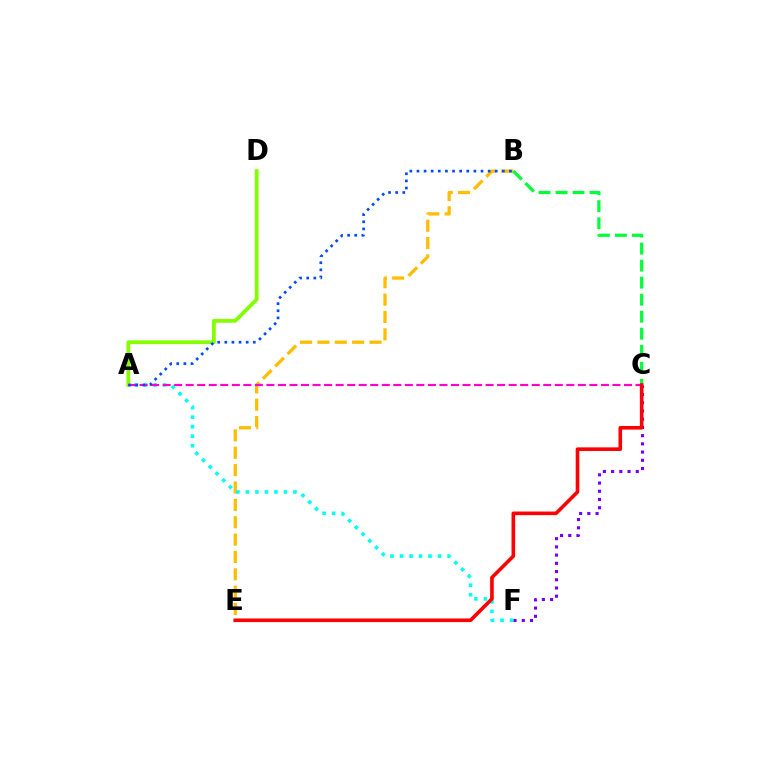{('B', 'E'): [{'color': '#ffbd00', 'line_style': 'dashed', 'thickness': 2.36}], ('A', 'F'): [{'color': '#00fff6', 'line_style': 'dotted', 'thickness': 2.58}], ('C', 'F'): [{'color': '#7200ff', 'line_style': 'dotted', 'thickness': 2.23}], ('A', 'D'): [{'color': '#84ff00', 'line_style': 'solid', 'thickness': 2.73}], ('B', 'C'): [{'color': '#00ff39', 'line_style': 'dashed', 'thickness': 2.31}], ('A', 'C'): [{'color': '#ff00cf', 'line_style': 'dashed', 'thickness': 1.57}], ('A', 'B'): [{'color': '#004bff', 'line_style': 'dotted', 'thickness': 1.93}], ('C', 'E'): [{'color': '#ff0000', 'line_style': 'solid', 'thickness': 2.61}]}